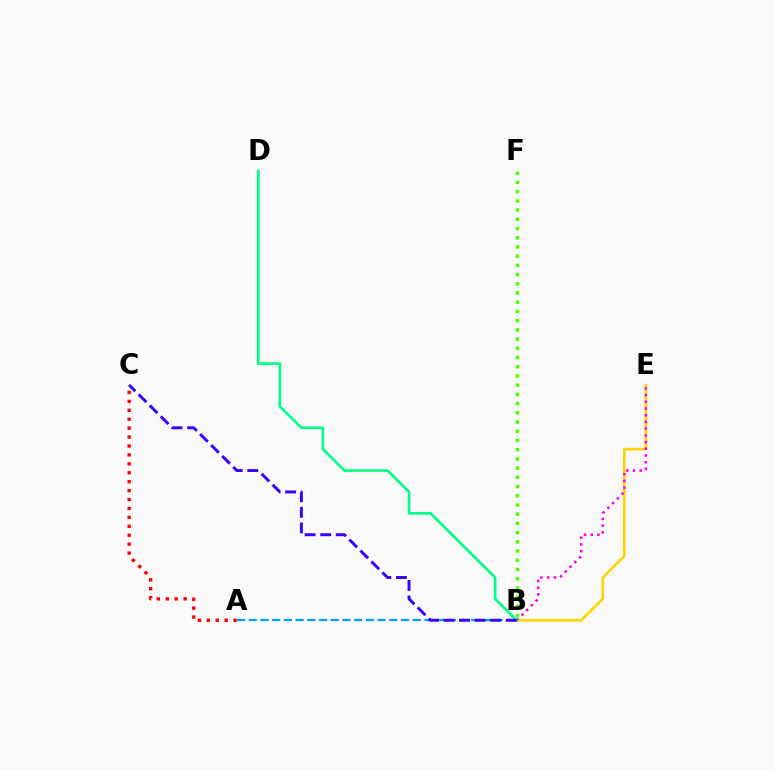{('B', 'E'): [{'color': '#ffd500', 'line_style': 'solid', 'thickness': 1.9}, {'color': '#ff00ed', 'line_style': 'dotted', 'thickness': 1.82}], ('A', 'C'): [{'color': '#ff0000', 'line_style': 'dotted', 'thickness': 2.42}], ('A', 'B'): [{'color': '#009eff', 'line_style': 'dashed', 'thickness': 1.59}], ('B', 'F'): [{'color': '#4fff00', 'line_style': 'dotted', 'thickness': 2.5}], ('B', 'D'): [{'color': '#00ff86', 'line_style': 'solid', 'thickness': 1.9}], ('B', 'C'): [{'color': '#3700ff', 'line_style': 'dashed', 'thickness': 2.11}]}